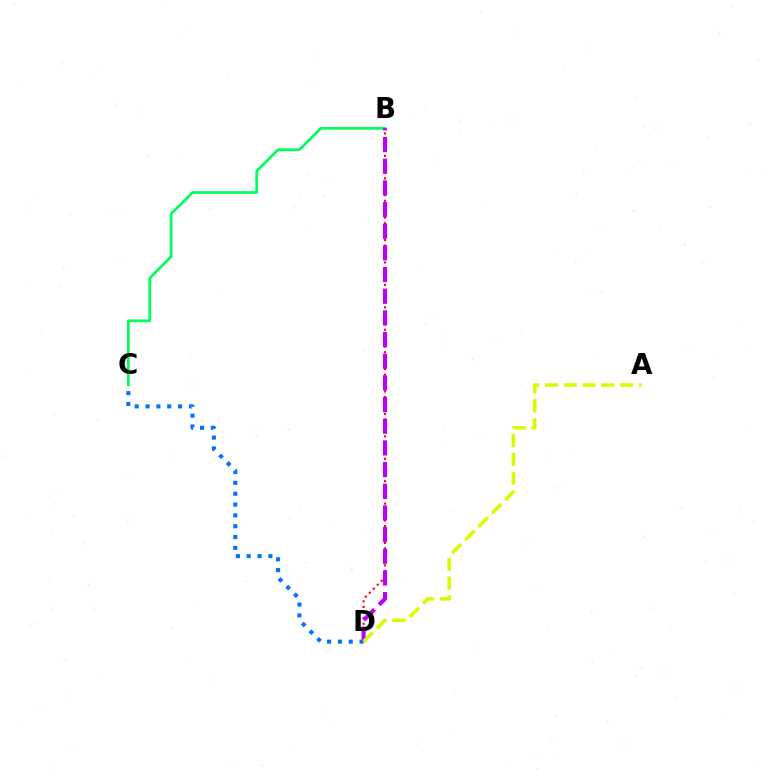{('C', 'D'): [{'color': '#0074ff', 'line_style': 'dotted', 'thickness': 2.94}], ('B', 'C'): [{'color': '#00ff5c', 'line_style': 'solid', 'thickness': 1.96}], ('B', 'D'): [{'color': '#ff0000', 'line_style': 'dotted', 'thickness': 1.52}, {'color': '#b900ff', 'line_style': 'dashed', 'thickness': 2.94}], ('A', 'D'): [{'color': '#d1ff00', 'line_style': 'dashed', 'thickness': 2.55}]}